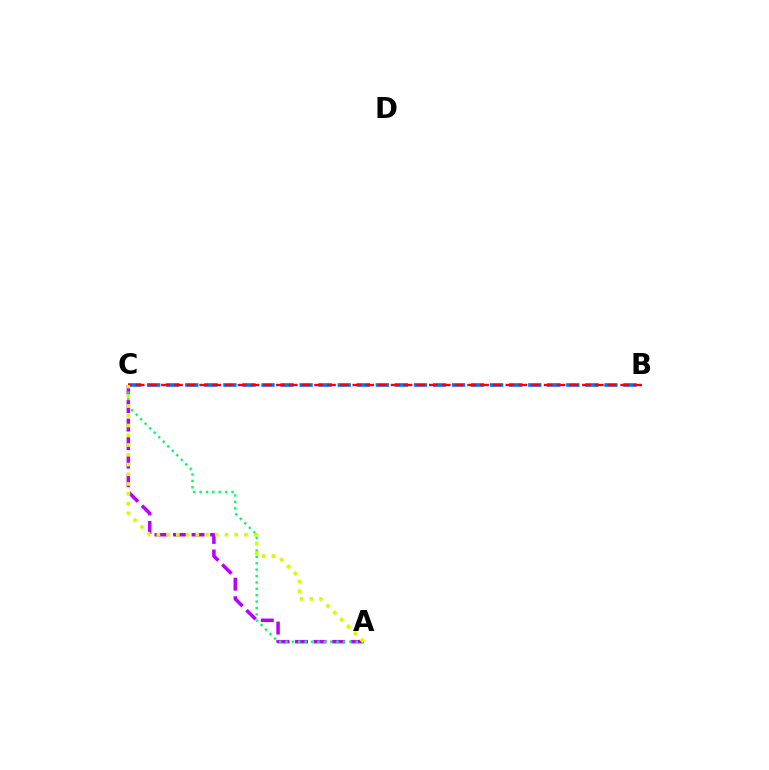{('B', 'C'): [{'color': '#0074ff', 'line_style': 'dashed', 'thickness': 2.59}, {'color': '#ff0000', 'line_style': 'dashed', 'thickness': 1.73}], ('A', 'C'): [{'color': '#b900ff', 'line_style': 'dashed', 'thickness': 2.52}, {'color': '#00ff5c', 'line_style': 'dotted', 'thickness': 1.73}, {'color': '#d1ff00', 'line_style': 'dotted', 'thickness': 2.65}]}